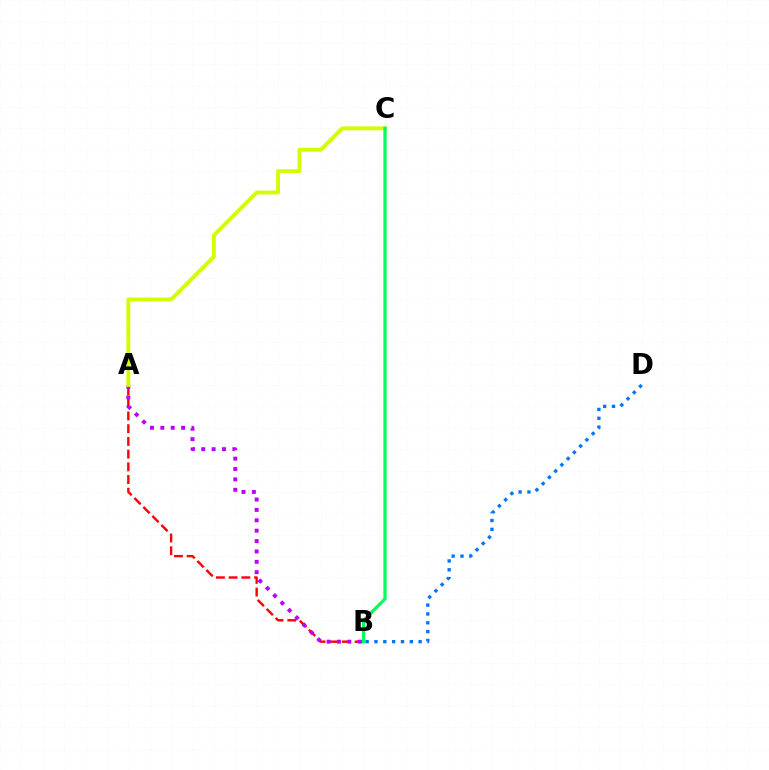{('A', 'B'): [{'color': '#ff0000', 'line_style': 'dashed', 'thickness': 1.73}, {'color': '#b900ff', 'line_style': 'dotted', 'thickness': 2.82}], ('A', 'C'): [{'color': '#d1ff00', 'line_style': 'solid', 'thickness': 2.79}], ('B', 'C'): [{'color': '#00ff5c', 'line_style': 'solid', 'thickness': 2.32}], ('B', 'D'): [{'color': '#0074ff', 'line_style': 'dotted', 'thickness': 2.4}]}